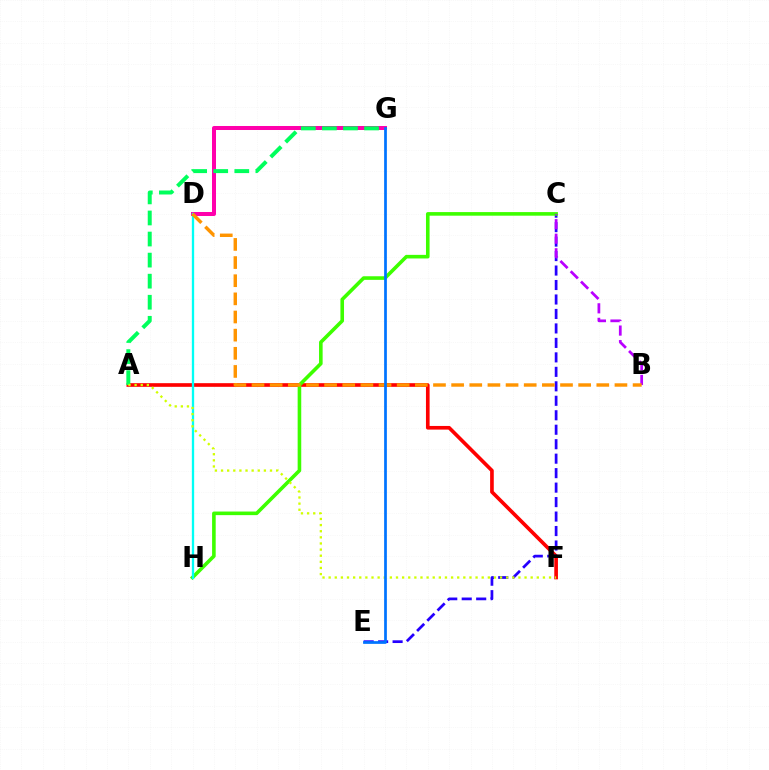{('A', 'F'): [{'color': '#ff0000', 'line_style': 'solid', 'thickness': 2.63}, {'color': '#d1ff00', 'line_style': 'dotted', 'thickness': 1.66}], ('C', 'E'): [{'color': '#2500ff', 'line_style': 'dashed', 'thickness': 1.97}], ('D', 'G'): [{'color': '#ff00ac', 'line_style': 'solid', 'thickness': 2.89}], ('A', 'G'): [{'color': '#00ff5c', 'line_style': 'dashed', 'thickness': 2.86}], ('C', 'H'): [{'color': '#3dff00', 'line_style': 'solid', 'thickness': 2.59}], ('D', 'H'): [{'color': '#00fff6', 'line_style': 'solid', 'thickness': 1.66}], ('B', 'C'): [{'color': '#b900ff', 'line_style': 'dashed', 'thickness': 1.98}], ('B', 'D'): [{'color': '#ff9400', 'line_style': 'dashed', 'thickness': 2.47}], ('E', 'G'): [{'color': '#0074ff', 'line_style': 'solid', 'thickness': 1.97}]}